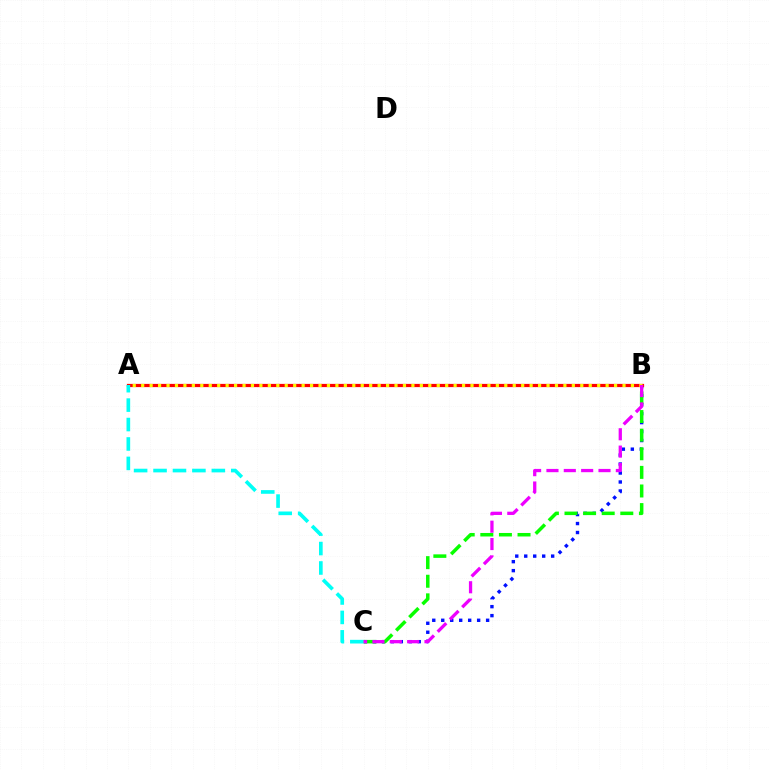{('B', 'C'): [{'color': '#0010ff', 'line_style': 'dotted', 'thickness': 2.44}, {'color': '#08ff00', 'line_style': 'dashed', 'thickness': 2.53}, {'color': '#ee00ff', 'line_style': 'dashed', 'thickness': 2.36}], ('A', 'B'): [{'color': '#ff0000', 'line_style': 'solid', 'thickness': 2.32}, {'color': '#fcf500', 'line_style': 'dotted', 'thickness': 2.29}], ('A', 'C'): [{'color': '#00fff6', 'line_style': 'dashed', 'thickness': 2.64}]}